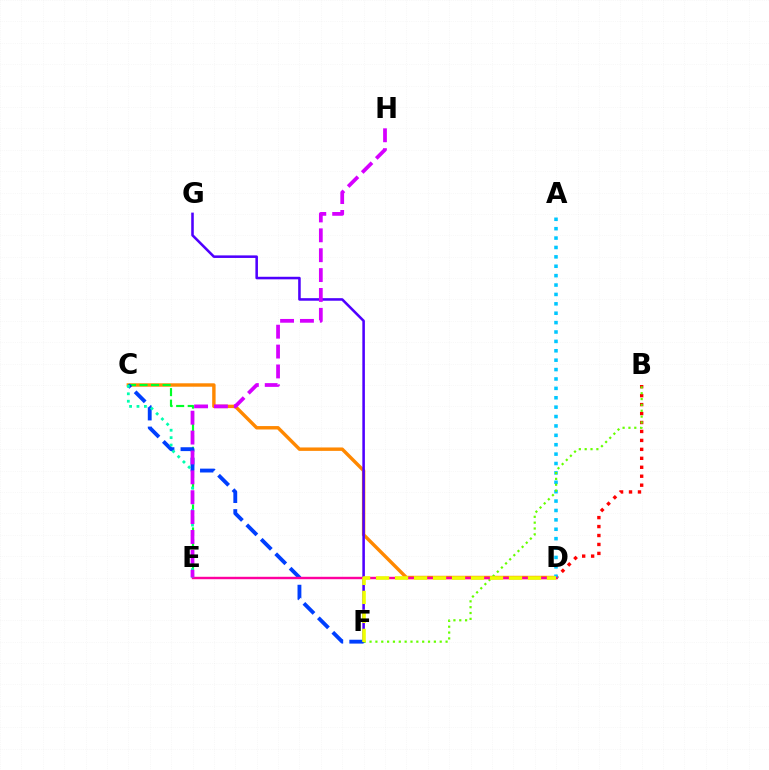{('C', 'D'): [{'color': '#ff8800', 'line_style': 'solid', 'thickness': 2.46}], ('F', 'G'): [{'color': '#4f00ff', 'line_style': 'solid', 'thickness': 1.84}], ('B', 'D'): [{'color': '#ff0000', 'line_style': 'dotted', 'thickness': 2.43}], ('C', 'E'): [{'color': '#00ff27', 'line_style': 'dashed', 'thickness': 1.57}, {'color': '#00ffaf', 'line_style': 'dotted', 'thickness': 2.01}], ('C', 'F'): [{'color': '#003fff', 'line_style': 'dashed', 'thickness': 2.78}], ('A', 'D'): [{'color': '#00c7ff', 'line_style': 'dotted', 'thickness': 2.55}], ('B', 'F'): [{'color': '#66ff00', 'line_style': 'dotted', 'thickness': 1.59}], ('D', 'E'): [{'color': '#ff00a0', 'line_style': 'solid', 'thickness': 1.74}], ('E', 'H'): [{'color': '#d600ff', 'line_style': 'dashed', 'thickness': 2.7}], ('D', 'F'): [{'color': '#eeff00', 'line_style': 'dashed', 'thickness': 2.58}]}